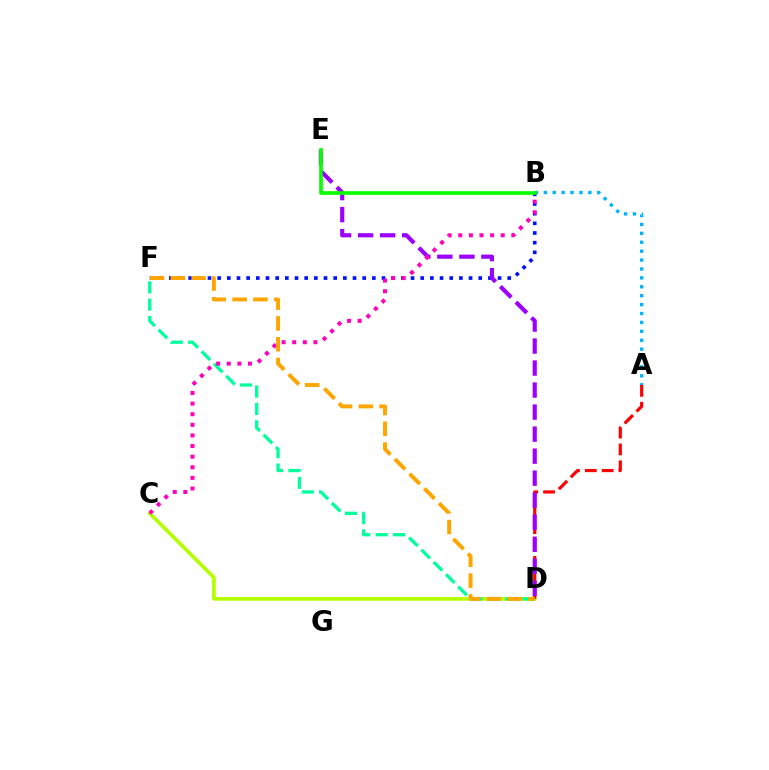{('C', 'D'): [{'color': '#b3ff00', 'line_style': 'solid', 'thickness': 2.64}], ('A', 'D'): [{'color': '#ff0000', 'line_style': 'dashed', 'thickness': 2.29}], ('A', 'B'): [{'color': '#00b5ff', 'line_style': 'dotted', 'thickness': 2.42}], ('B', 'F'): [{'color': '#0010ff', 'line_style': 'dotted', 'thickness': 2.63}], ('D', 'F'): [{'color': '#00ff9d', 'line_style': 'dashed', 'thickness': 2.36}, {'color': '#ffa500', 'line_style': 'dashed', 'thickness': 2.83}], ('D', 'E'): [{'color': '#9b00ff', 'line_style': 'dashed', 'thickness': 2.99}], ('B', 'C'): [{'color': '#ff00bd', 'line_style': 'dotted', 'thickness': 2.88}], ('B', 'E'): [{'color': '#08ff00', 'line_style': 'solid', 'thickness': 2.65}]}